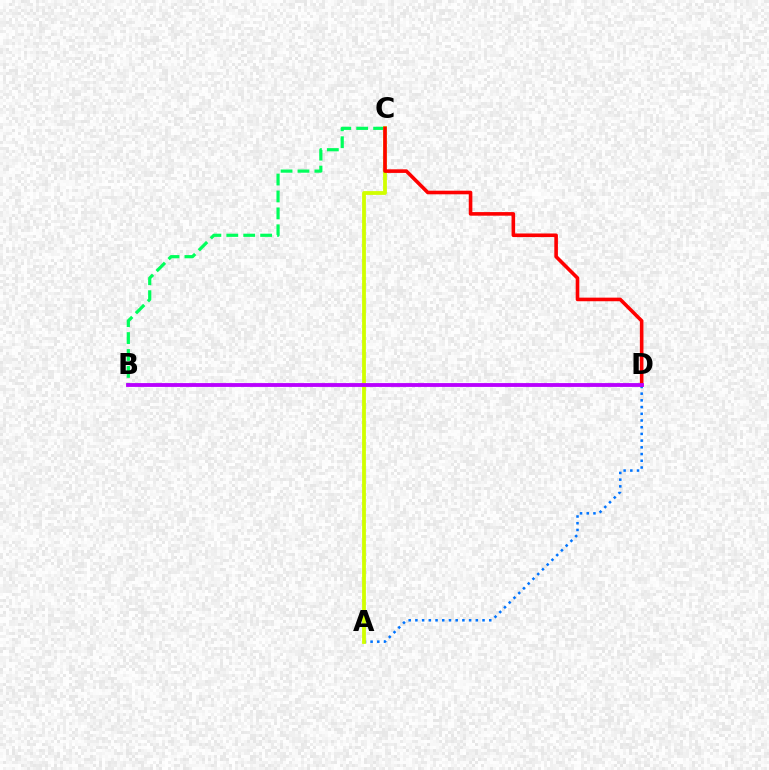{('B', 'C'): [{'color': '#00ff5c', 'line_style': 'dashed', 'thickness': 2.3}], ('A', 'D'): [{'color': '#0074ff', 'line_style': 'dotted', 'thickness': 1.82}], ('A', 'C'): [{'color': '#d1ff00', 'line_style': 'solid', 'thickness': 2.73}], ('C', 'D'): [{'color': '#ff0000', 'line_style': 'solid', 'thickness': 2.59}], ('B', 'D'): [{'color': '#b900ff', 'line_style': 'solid', 'thickness': 2.76}]}